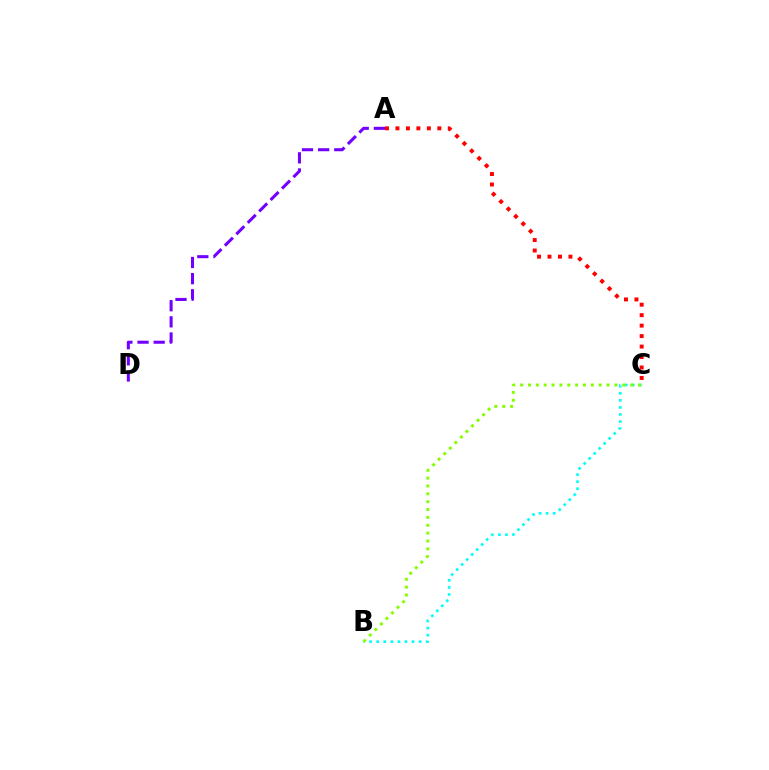{('A', 'C'): [{'color': '#ff0000', 'line_style': 'dotted', 'thickness': 2.84}], ('A', 'D'): [{'color': '#7200ff', 'line_style': 'dashed', 'thickness': 2.19}], ('B', 'C'): [{'color': '#00fff6', 'line_style': 'dotted', 'thickness': 1.92}, {'color': '#84ff00', 'line_style': 'dotted', 'thickness': 2.14}]}